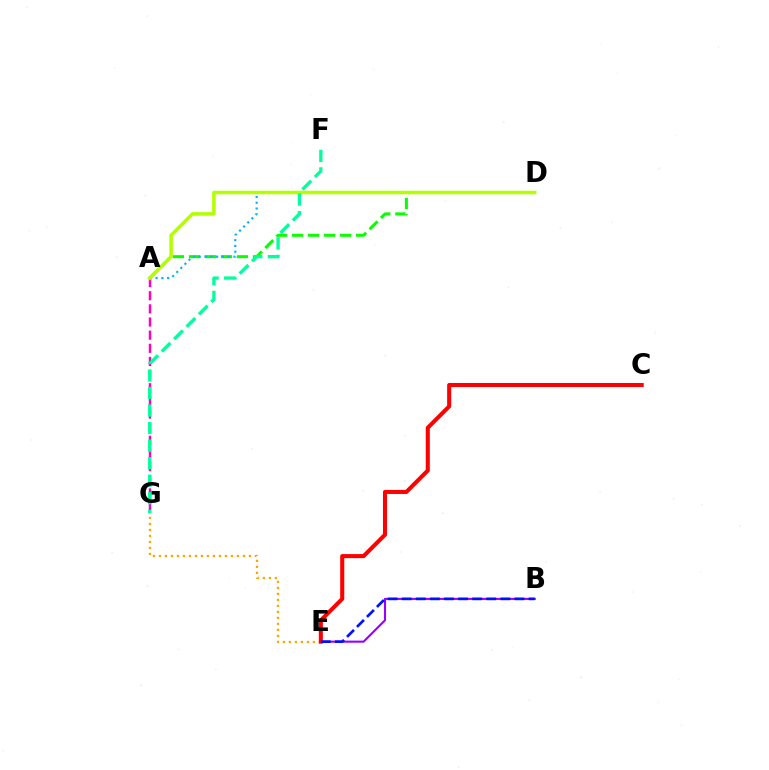{('E', 'G'): [{'color': '#ffa500', 'line_style': 'dotted', 'thickness': 1.63}], ('A', 'D'): [{'color': '#08ff00', 'line_style': 'dashed', 'thickness': 2.17}, {'color': '#00b5ff', 'line_style': 'dotted', 'thickness': 1.57}, {'color': '#b3ff00', 'line_style': 'solid', 'thickness': 2.53}], ('B', 'E'): [{'color': '#9b00ff', 'line_style': 'solid', 'thickness': 1.52}, {'color': '#0010ff', 'line_style': 'dashed', 'thickness': 1.91}], ('A', 'G'): [{'color': '#ff00bd', 'line_style': 'dashed', 'thickness': 1.79}], ('C', 'E'): [{'color': '#ff0000', 'line_style': 'solid', 'thickness': 2.92}], ('F', 'G'): [{'color': '#00ff9d', 'line_style': 'dashed', 'thickness': 2.38}]}